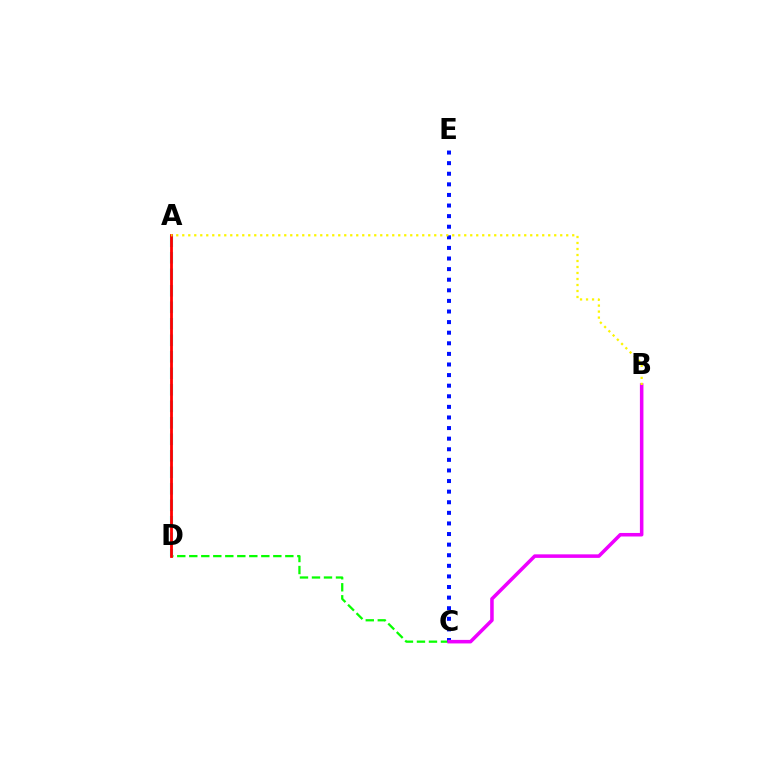{('C', 'D'): [{'color': '#08ff00', 'line_style': 'dashed', 'thickness': 1.63}], ('C', 'E'): [{'color': '#0010ff', 'line_style': 'dotted', 'thickness': 2.88}], ('A', 'D'): [{'color': '#00fff6', 'line_style': 'dashed', 'thickness': 2.24}, {'color': '#ff0000', 'line_style': 'solid', 'thickness': 2.01}], ('B', 'C'): [{'color': '#ee00ff', 'line_style': 'solid', 'thickness': 2.55}], ('A', 'B'): [{'color': '#fcf500', 'line_style': 'dotted', 'thickness': 1.63}]}